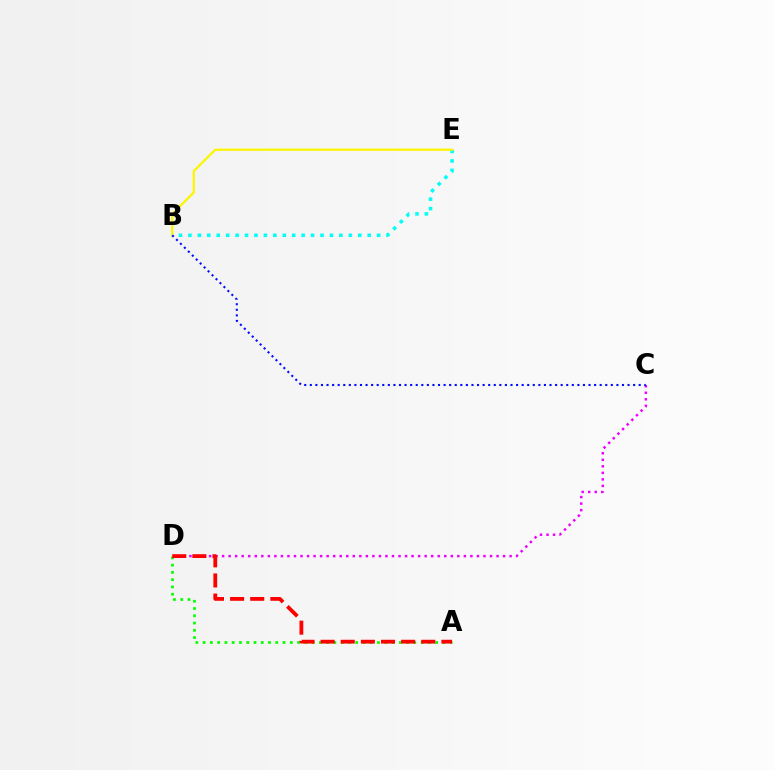{('A', 'D'): [{'color': '#08ff00', 'line_style': 'dotted', 'thickness': 1.97}, {'color': '#ff0000', 'line_style': 'dashed', 'thickness': 2.73}], ('C', 'D'): [{'color': '#ee00ff', 'line_style': 'dotted', 'thickness': 1.78}], ('B', 'E'): [{'color': '#00fff6', 'line_style': 'dotted', 'thickness': 2.56}, {'color': '#fcf500', 'line_style': 'solid', 'thickness': 1.62}], ('B', 'C'): [{'color': '#0010ff', 'line_style': 'dotted', 'thickness': 1.51}]}